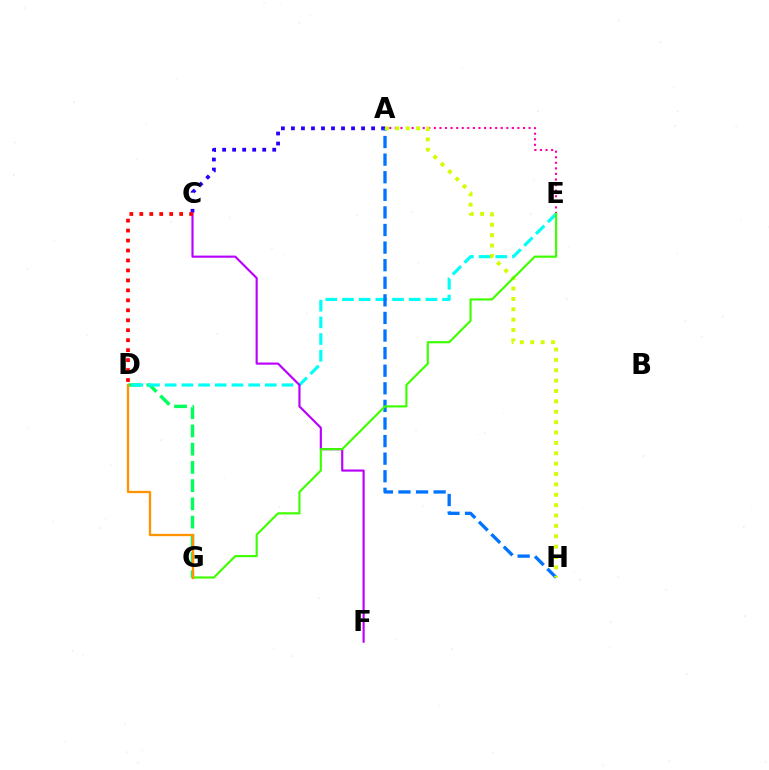{('A', 'C'): [{'color': '#2500ff', 'line_style': 'dotted', 'thickness': 2.72}], ('D', 'G'): [{'color': '#00ff5c', 'line_style': 'dashed', 'thickness': 2.48}, {'color': '#ff9400', 'line_style': 'solid', 'thickness': 1.66}], ('D', 'E'): [{'color': '#00fff6', 'line_style': 'dashed', 'thickness': 2.27}], ('C', 'F'): [{'color': '#b900ff', 'line_style': 'solid', 'thickness': 1.55}], ('A', 'E'): [{'color': '#ff00ac', 'line_style': 'dotted', 'thickness': 1.51}], ('A', 'H'): [{'color': '#0074ff', 'line_style': 'dashed', 'thickness': 2.39}, {'color': '#d1ff00', 'line_style': 'dotted', 'thickness': 2.82}], ('C', 'D'): [{'color': '#ff0000', 'line_style': 'dotted', 'thickness': 2.71}], ('E', 'G'): [{'color': '#3dff00', 'line_style': 'solid', 'thickness': 1.55}]}